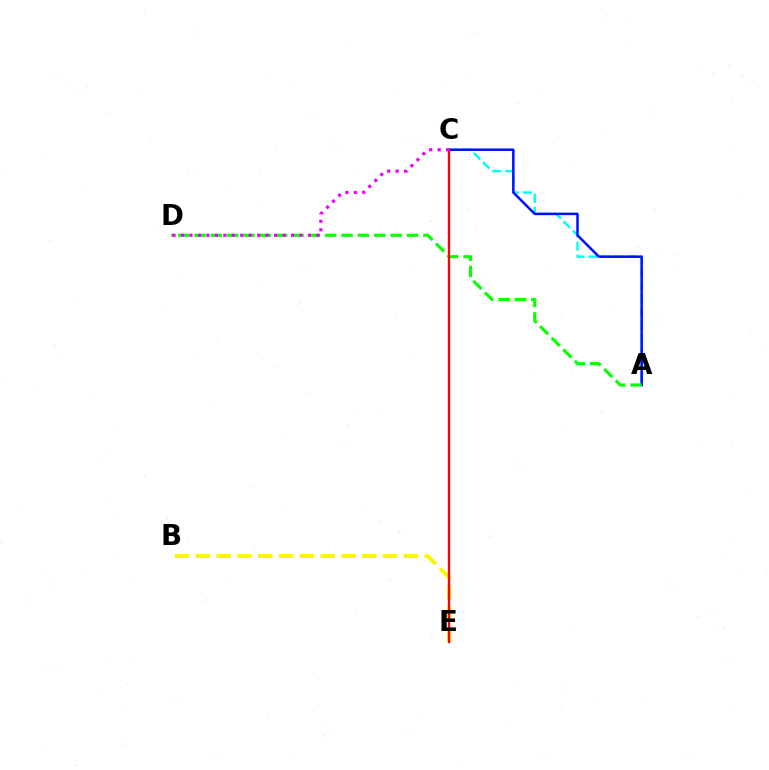{('A', 'C'): [{'color': '#00fff6', 'line_style': 'dashed', 'thickness': 1.77}, {'color': '#0010ff', 'line_style': 'solid', 'thickness': 1.8}], ('B', 'E'): [{'color': '#fcf500', 'line_style': 'dashed', 'thickness': 2.83}], ('A', 'D'): [{'color': '#08ff00', 'line_style': 'dashed', 'thickness': 2.22}], ('C', 'E'): [{'color': '#ff0000', 'line_style': 'solid', 'thickness': 1.71}], ('C', 'D'): [{'color': '#ee00ff', 'line_style': 'dotted', 'thickness': 2.3}]}